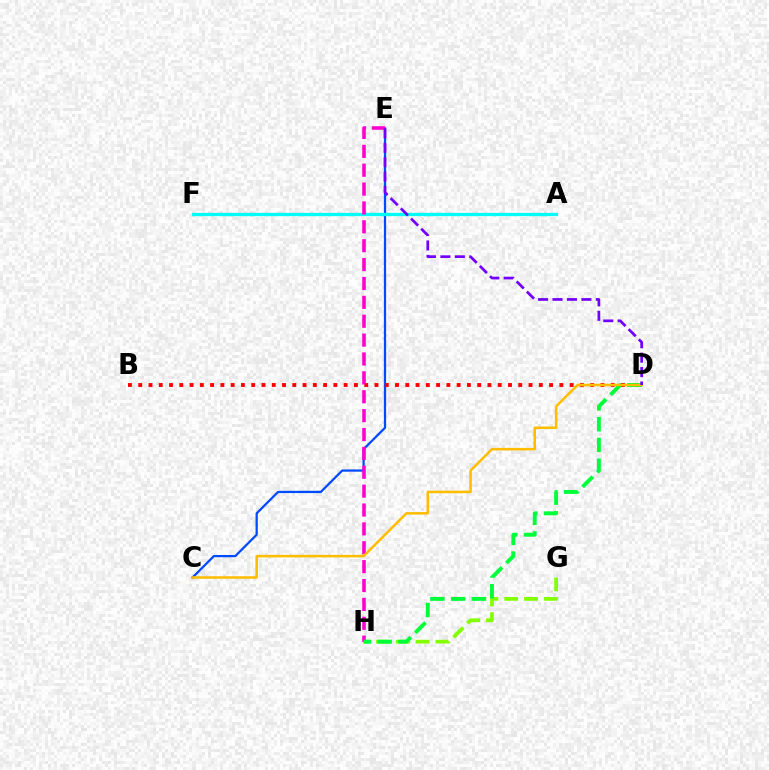{('G', 'H'): [{'color': '#84ff00', 'line_style': 'dashed', 'thickness': 2.69}], ('C', 'E'): [{'color': '#004bff', 'line_style': 'solid', 'thickness': 1.62}], ('B', 'D'): [{'color': '#ff0000', 'line_style': 'dotted', 'thickness': 2.79}], ('A', 'F'): [{'color': '#00fff6', 'line_style': 'solid', 'thickness': 2.39}], ('E', 'H'): [{'color': '#ff00cf', 'line_style': 'dashed', 'thickness': 2.56}], ('D', 'H'): [{'color': '#00ff39', 'line_style': 'dashed', 'thickness': 2.82}], ('C', 'D'): [{'color': '#ffbd00', 'line_style': 'solid', 'thickness': 1.82}], ('D', 'E'): [{'color': '#7200ff', 'line_style': 'dashed', 'thickness': 1.96}]}